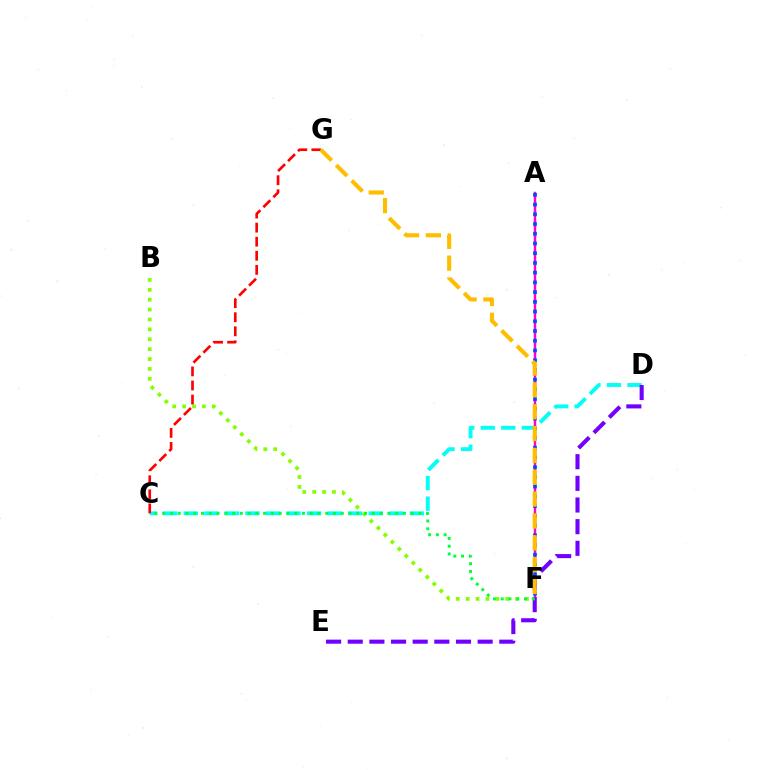{('C', 'D'): [{'color': '#00fff6', 'line_style': 'dashed', 'thickness': 2.79}], ('A', 'F'): [{'color': '#ff00cf', 'line_style': 'solid', 'thickness': 1.77}, {'color': '#004bff', 'line_style': 'dotted', 'thickness': 2.64}], ('B', 'F'): [{'color': '#84ff00', 'line_style': 'dotted', 'thickness': 2.69}], ('C', 'G'): [{'color': '#ff0000', 'line_style': 'dashed', 'thickness': 1.91}], ('D', 'E'): [{'color': '#7200ff', 'line_style': 'dashed', 'thickness': 2.94}], ('F', 'G'): [{'color': '#ffbd00', 'line_style': 'dashed', 'thickness': 2.97}], ('C', 'F'): [{'color': '#00ff39', 'line_style': 'dotted', 'thickness': 2.11}]}